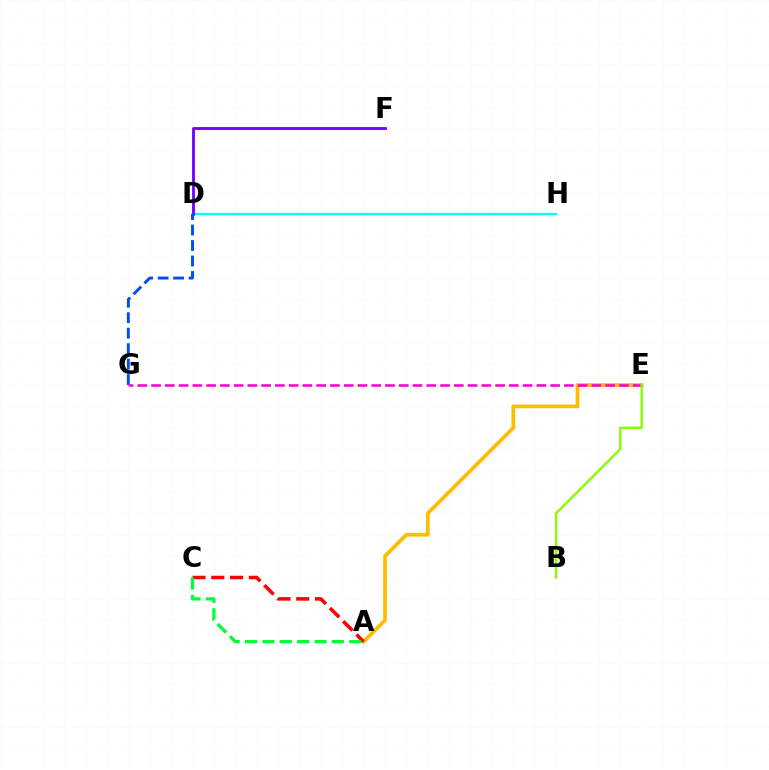{('A', 'E'): [{'color': '#ffbd00', 'line_style': 'solid', 'thickness': 2.69}], ('D', 'H'): [{'color': '#00fff6', 'line_style': 'solid', 'thickness': 1.64}], ('A', 'C'): [{'color': '#ff0000', 'line_style': 'dashed', 'thickness': 2.55}, {'color': '#00ff39', 'line_style': 'dashed', 'thickness': 2.36}], ('D', 'F'): [{'color': '#7200ff', 'line_style': 'solid', 'thickness': 2.04}], ('D', 'G'): [{'color': '#004bff', 'line_style': 'dashed', 'thickness': 2.1}], ('E', 'G'): [{'color': '#ff00cf', 'line_style': 'dashed', 'thickness': 1.87}], ('B', 'E'): [{'color': '#84ff00', 'line_style': 'solid', 'thickness': 1.7}]}